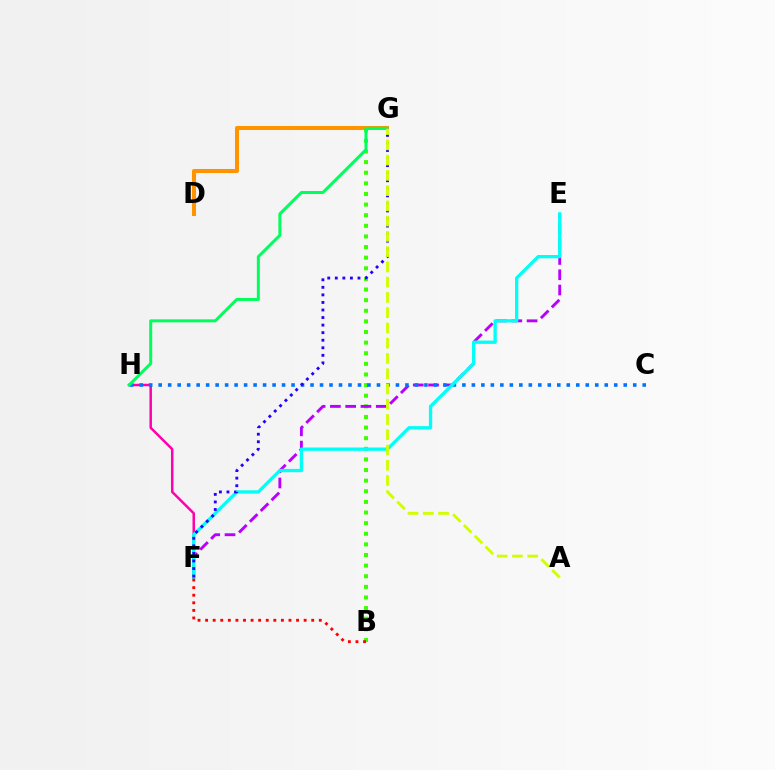{('B', 'G'): [{'color': '#3dff00', 'line_style': 'dotted', 'thickness': 2.89}], ('D', 'G'): [{'color': '#ff9400', 'line_style': 'solid', 'thickness': 2.91}], ('F', 'H'): [{'color': '#ff00ac', 'line_style': 'solid', 'thickness': 1.8}], ('E', 'F'): [{'color': '#b900ff', 'line_style': 'dashed', 'thickness': 2.08}, {'color': '#00fff6', 'line_style': 'solid', 'thickness': 2.38}], ('C', 'H'): [{'color': '#0074ff', 'line_style': 'dotted', 'thickness': 2.58}], ('G', 'H'): [{'color': '#00ff5c', 'line_style': 'solid', 'thickness': 2.16}], ('B', 'F'): [{'color': '#ff0000', 'line_style': 'dotted', 'thickness': 2.06}], ('F', 'G'): [{'color': '#2500ff', 'line_style': 'dotted', 'thickness': 2.05}], ('A', 'G'): [{'color': '#d1ff00', 'line_style': 'dashed', 'thickness': 2.07}]}